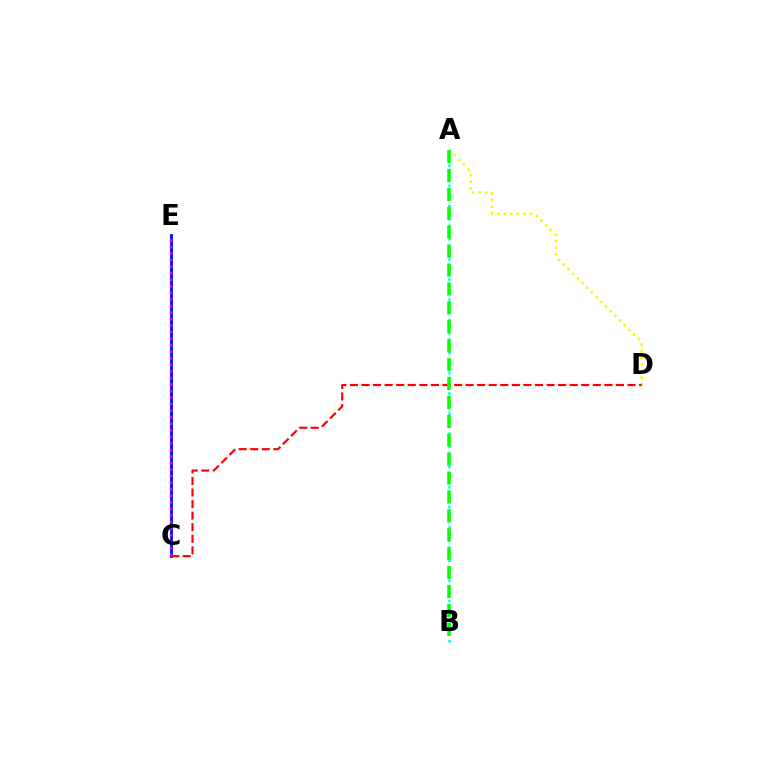{('A', 'D'): [{'color': '#fcf500', 'line_style': 'dotted', 'thickness': 1.8}], ('C', 'E'): [{'color': '#0010ff', 'line_style': 'solid', 'thickness': 2.07}, {'color': '#ee00ff', 'line_style': 'dotted', 'thickness': 1.78}], ('A', 'B'): [{'color': '#00fff6', 'line_style': 'dotted', 'thickness': 1.82}, {'color': '#08ff00', 'line_style': 'dashed', 'thickness': 2.57}], ('C', 'D'): [{'color': '#ff0000', 'line_style': 'dashed', 'thickness': 1.57}]}